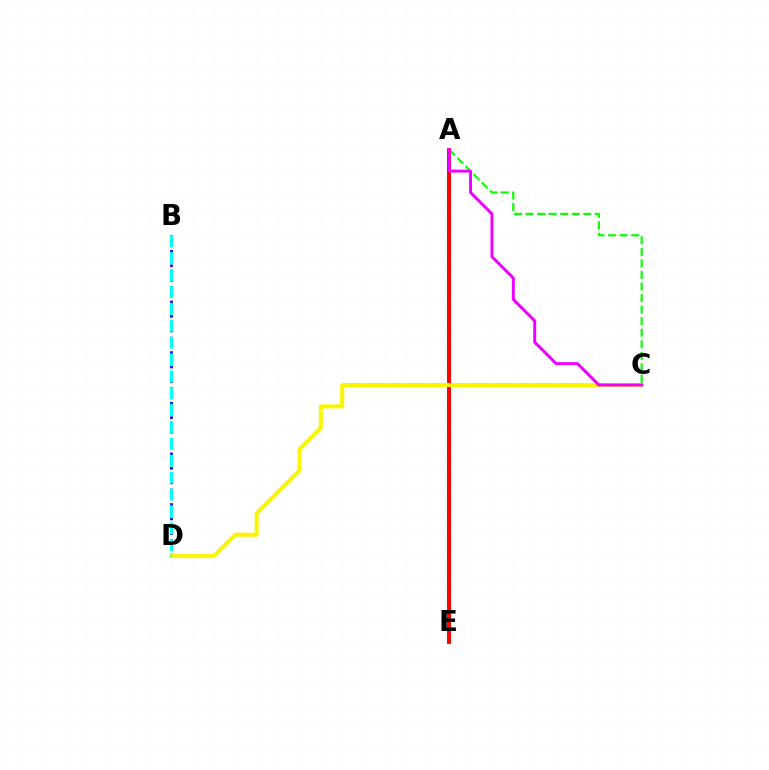{('A', 'C'): [{'color': '#08ff00', 'line_style': 'dashed', 'thickness': 1.57}, {'color': '#ee00ff', 'line_style': 'solid', 'thickness': 2.12}], ('B', 'D'): [{'color': '#0010ff', 'line_style': 'dotted', 'thickness': 1.97}, {'color': '#00fff6', 'line_style': 'dashed', 'thickness': 2.29}], ('A', 'E'): [{'color': '#ff0000', 'line_style': 'solid', 'thickness': 2.84}], ('C', 'D'): [{'color': '#fcf500', 'line_style': 'solid', 'thickness': 2.9}]}